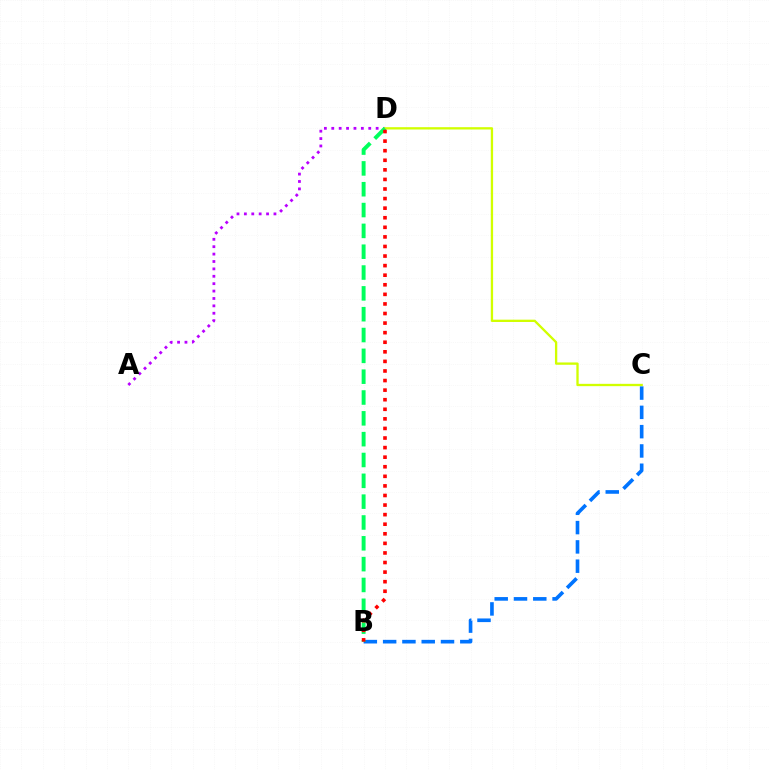{('A', 'D'): [{'color': '#b900ff', 'line_style': 'dotted', 'thickness': 2.01}], ('B', 'C'): [{'color': '#0074ff', 'line_style': 'dashed', 'thickness': 2.62}], ('C', 'D'): [{'color': '#d1ff00', 'line_style': 'solid', 'thickness': 1.67}], ('B', 'D'): [{'color': '#00ff5c', 'line_style': 'dashed', 'thickness': 2.83}, {'color': '#ff0000', 'line_style': 'dotted', 'thickness': 2.6}]}